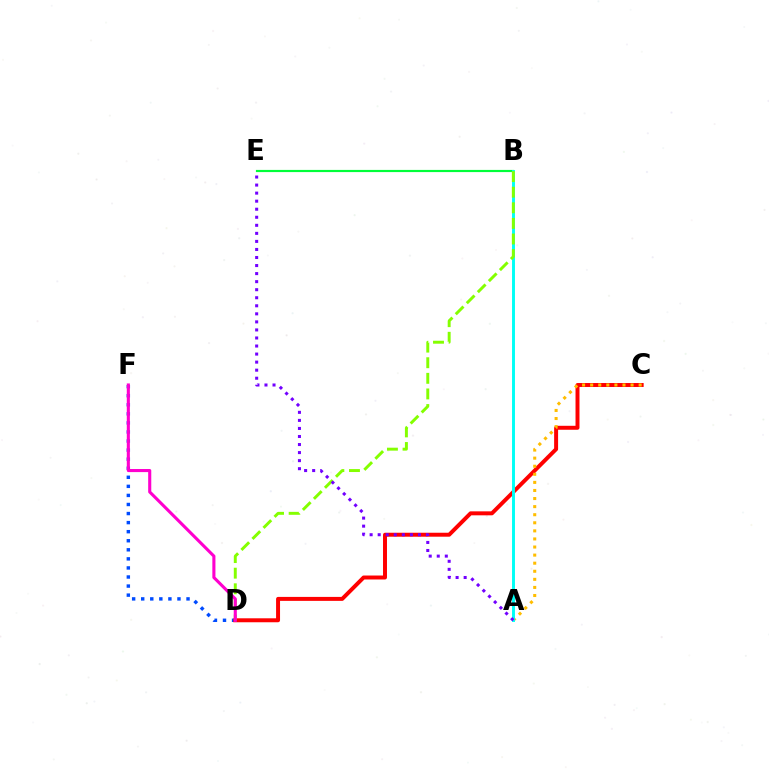{('B', 'E'): [{'color': '#00ff39', 'line_style': 'solid', 'thickness': 1.57}], ('D', 'F'): [{'color': '#004bff', 'line_style': 'dotted', 'thickness': 2.46}, {'color': '#ff00cf', 'line_style': 'solid', 'thickness': 2.23}], ('C', 'D'): [{'color': '#ff0000', 'line_style': 'solid', 'thickness': 2.85}], ('A', 'C'): [{'color': '#ffbd00', 'line_style': 'dotted', 'thickness': 2.2}], ('A', 'B'): [{'color': '#00fff6', 'line_style': 'solid', 'thickness': 2.11}], ('B', 'D'): [{'color': '#84ff00', 'line_style': 'dashed', 'thickness': 2.12}], ('A', 'E'): [{'color': '#7200ff', 'line_style': 'dotted', 'thickness': 2.19}]}